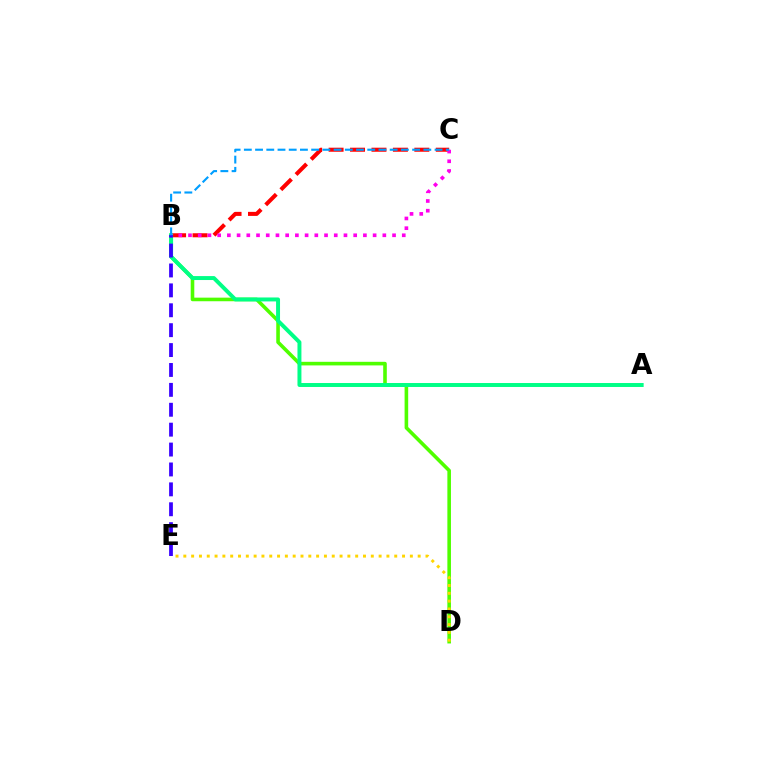{('B', 'D'): [{'color': '#4fff00', 'line_style': 'solid', 'thickness': 2.59}], ('B', 'C'): [{'color': '#ff0000', 'line_style': 'dashed', 'thickness': 2.91}, {'color': '#ff00ed', 'line_style': 'dotted', 'thickness': 2.64}, {'color': '#009eff', 'line_style': 'dashed', 'thickness': 1.52}], ('A', 'B'): [{'color': '#00ff86', 'line_style': 'solid', 'thickness': 2.84}], ('D', 'E'): [{'color': '#ffd500', 'line_style': 'dotted', 'thickness': 2.12}], ('B', 'E'): [{'color': '#3700ff', 'line_style': 'dashed', 'thickness': 2.7}]}